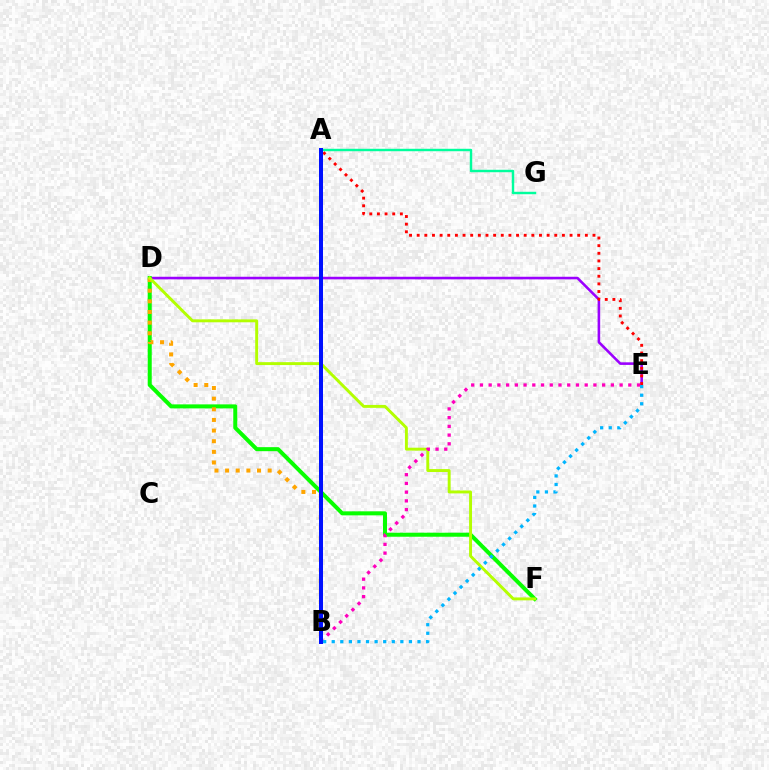{('A', 'G'): [{'color': '#00ff9d', 'line_style': 'solid', 'thickness': 1.75}], ('D', 'E'): [{'color': '#9b00ff', 'line_style': 'solid', 'thickness': 1.86}], ('A', 'E'): [{'color': '#ff0000', 'line_style': 'dotted', 'thickness': 2.08}], ('D', 'F'): [{'color': '#08ff00', 'line_style': 'solid', 'thickness': 2.89}, {'color': '#b3ff00', 'line_style': 'solid', 'thickness': 2.1}], ('B', 'D'): [{'color': '#ffa500', 'line_style': 'dotted', 'thickness': 2.89}], ('B', 'E'): [{'color': '#ff00bd', 'line_style': 'dotted', 'thickness': 2.37}, {'color': '#00b5ff', 'line_style': 'dotted', 'thickness': 2.33}], ('A', 'B'): [{'color': '#0010ff', 'line_style': 'solid', 'thickness': 2.88}]}